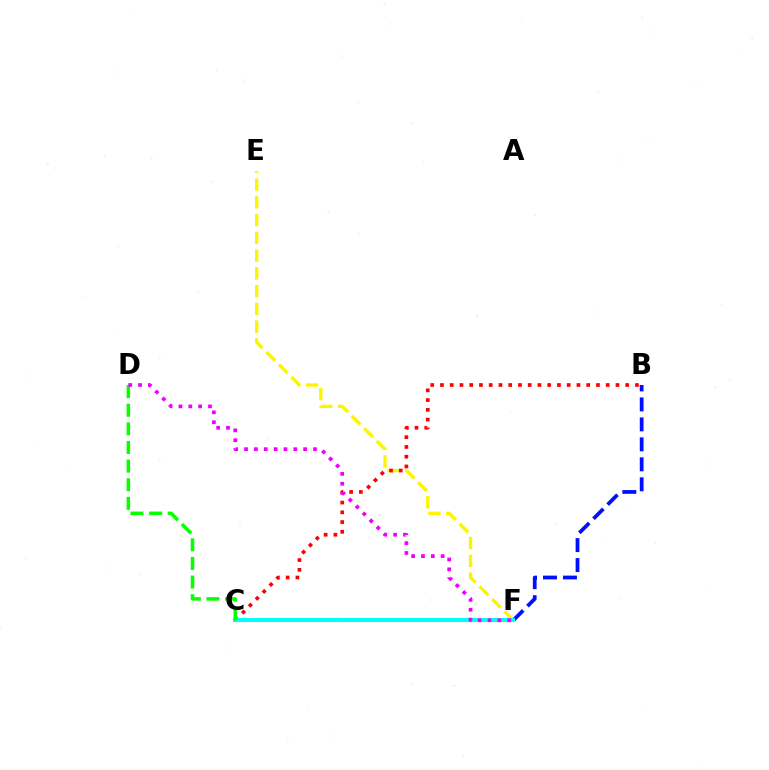{('E', 'F'): [{'color': '#fcf500', 'line_style': 'dashed', 'thickness': 2.41}], ('B', 'F'): [{'color': '#0010ff', 'line_style': 'dashed', 'thickness': 2.71}], ('B', 'C'): [{'color': '#ff0000', 'line_style': 'dotted', 'thickness': 2.65}], ('C', 'F'): [{'color': '#00fff6', 'line_style': 'solid', 'thickness': 2.9}], ('C', 'D'): [{'color': '#08ff00', 'line_style': 'dashed', 'thickness': 2.53}], ('D', 'F'): [{'color': '#ee00ff', 'line_style': 'dotted', 'thickness': 2.68}]}